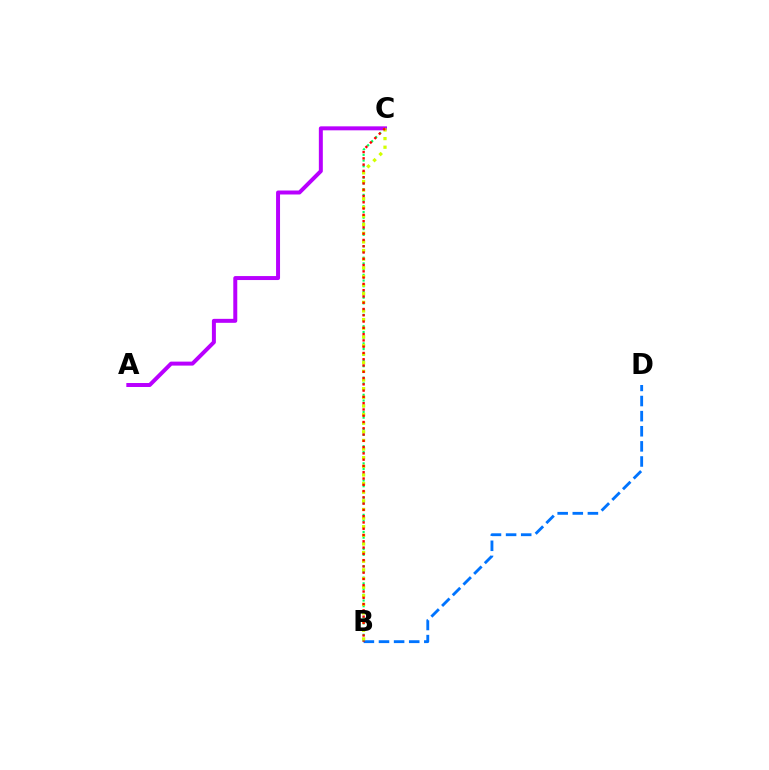{('A', 'C'): [{'color': '#b900ff', 'line_style': 'solid', 'thickness': 2.86}], ('B', 'C'): [{'color': '#00ff5c', 'line_style': 'dotted', 'thickness': 1.55}, {'color': '#d1ff00', 'line_style': 'dotted', 'thickness': 2.34}, {'color': '#ff0000', 'line_style': 'dotted', 'thickness': 1.71}], ('B', 'D'): [{'color': '#0074ff', 'line_style': 'dashed', 'thickness': 2.05}]}